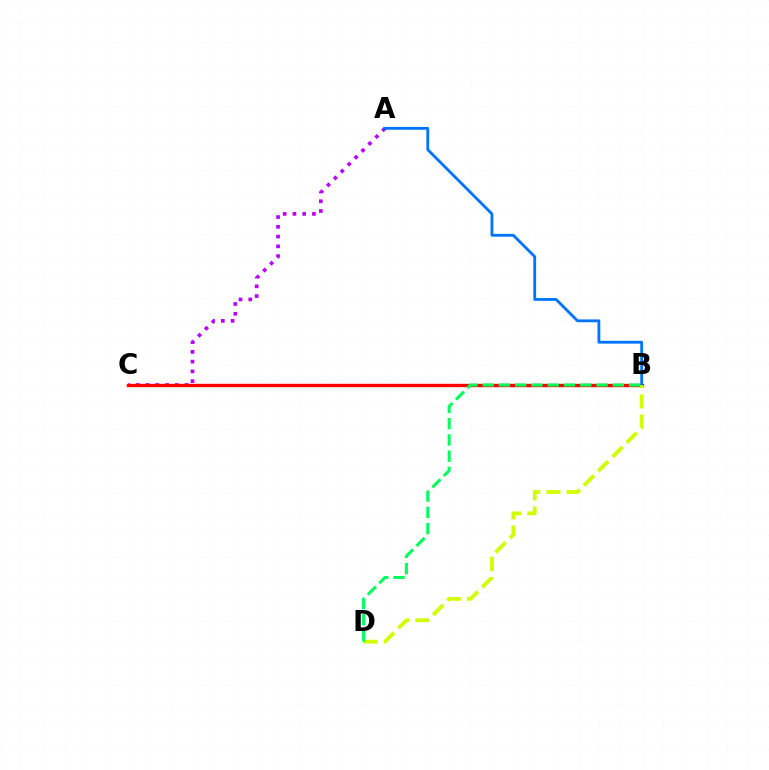{('A', 'C'): [{'color': '#b900ff', 'line_style': 'dotted', 'thickness': 2.65}], ('B', 'C'): [{'color': '#ff0000', 'line_style': 'solid', 'thickness': 2.42}], ('A', 'B'): [{'color': '#0074ff', 'line_style': 'solid', 'thickness': 2.03}], ('B', 'D'): [{'color': '#d1ff00', 'line_style': 'dashed', 'thickness': 2.74}, {'color': '#00ff5c', 'line_style': 'dashed', 'thickness': 2.21}]}